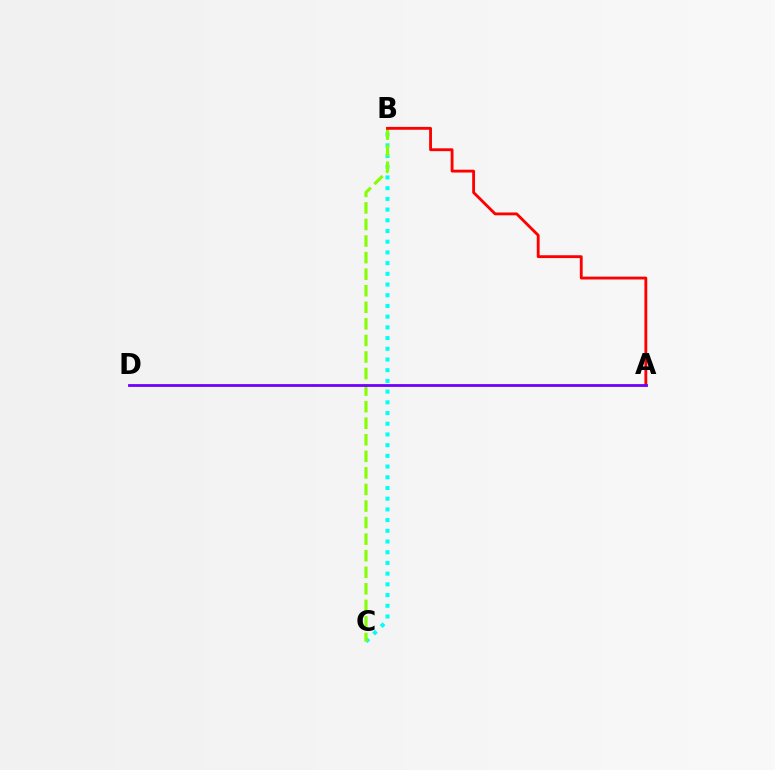{('B', 'C'): [{'color': '#00fff6', 'line_style': 'dotted', 'thickness': 2.91}, {'color': '#84ff00', 'line_style': 'dashed', 'thickness': 2.25}], ('A', 'B'): [{'color': '#ff0000', 'line_style': 'solid', 'thickness': 2.05}], ('A', 'D'): [{'color': '#7200ff', 'line_style': 'solid', 'thickness': 2.02}]}